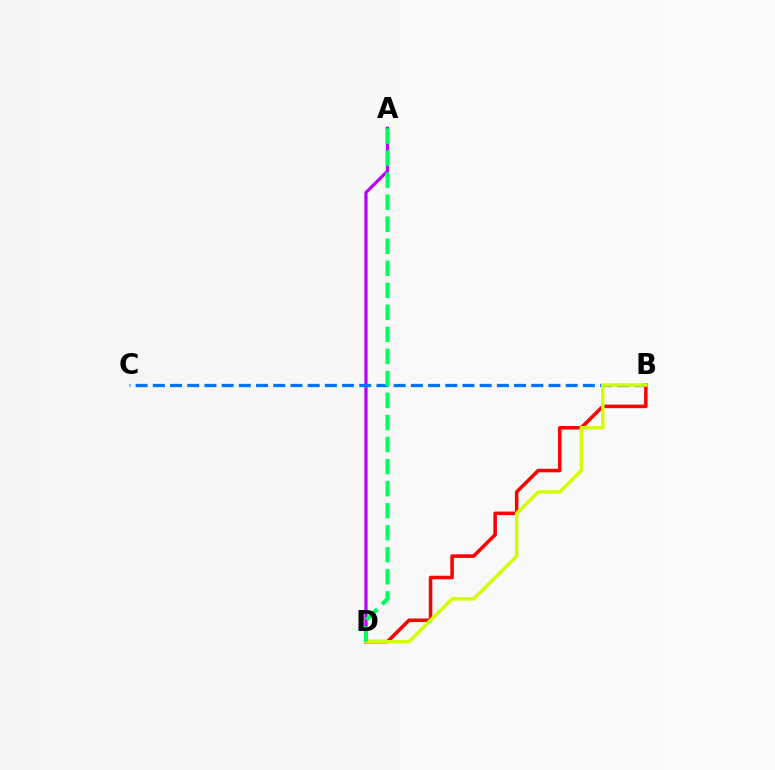{('A', 'D'): [{'color': '#b900ff', 'line_style': 'solid', 'thickness': 2.3}, {'color': '#00ff5c', 'line_style': 'dashed', 'thickness': 2.99}], ('B', 'C'): [{'color': '#0074ff', 'line_style': 'dashed', 'thickness': 2.34}], ('B', 'D'): [{'color': '#ff0000', 'line_style': 'solid', 'thickness': 2.55}, {'color': '#d1ff00', 'line_style': 'solid', 'thickness': 2.47}]}